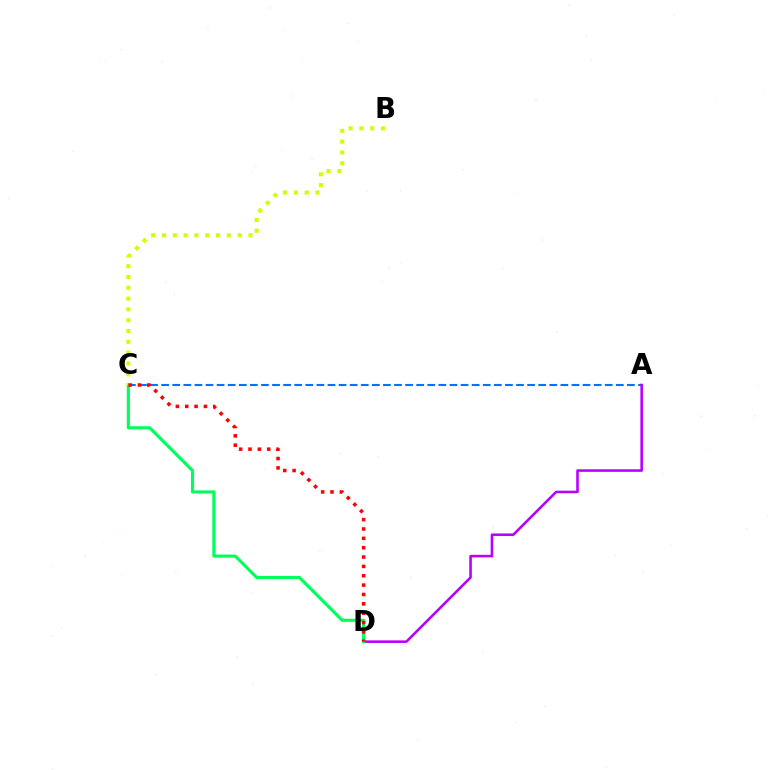{('A', 'C'): [{'color': '#0074ff', 'line_style': 'dashed', 'thickness': 1.51}], ('A', 'D'): [{'color': '#b900ff', 'line_style': 'solid', 'thickness': 1.86}], ('C', 'D'): [{'color': '#00ff5c', 'line_style': 'solid', 'thickness': 2.24}, {'color': '#ff0000', 'line_style': 'dotted', 'thickness': 2.54}], ('B', 'C'): [{'color': '#d1ff00', 'line_style': 'dotted', 'thickness': 2.94}]}